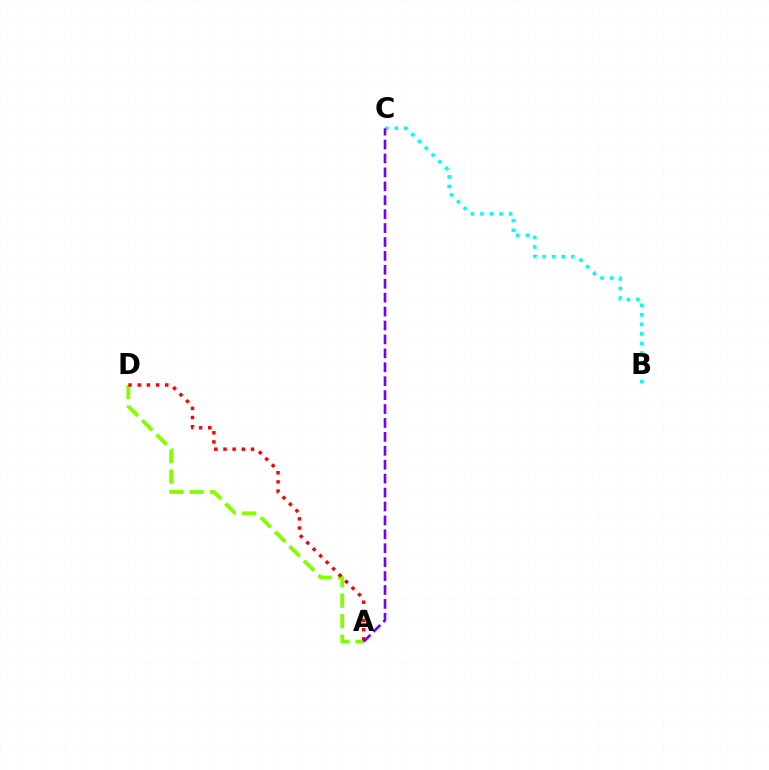{('B', 'C'): [{'color': '#00fff6', 'line_style': 'dotted', 'thickness': 2.59}], ('A', 'D'): [{'color': '#84ff00', 'line_style': 'dashed', 'thickness': 2.78}, {'color': '#ff0000', 'line_style': 'dotted', 'thickness': 2.49}], ('A', 'C'): [{'color': '#7200ff', 'line_style': 'dashed', 'thickness': 1.89}]}